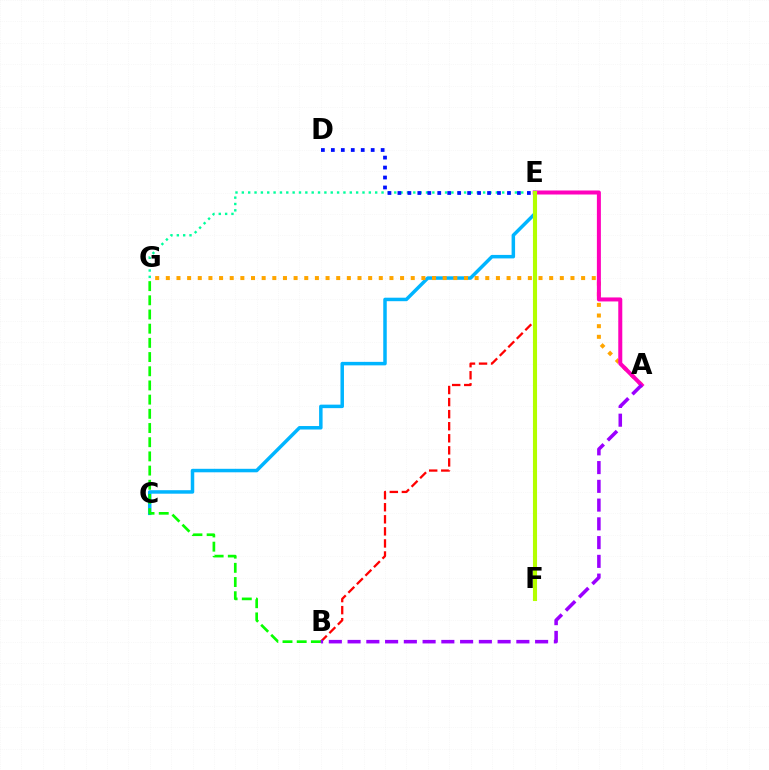{('C', 'E'): [{'color': '#00b5ff', 'line_style': 'solid', 'thickness': 2.52}], ('A', 'G'): [{'color': '#ffa500', 'line_style': 'dotted', 'thickness': 2.89}], ('B', 'E'): [{'color': '#ff0000', 'line_style': 'dashed', 'thickness': 1.64}], ('E', 'G'): [{'color': '#00ff9d', 'line_style': 'dotted', 'thickness': 1.73}], ('A', 'E'): [{'color': '#ff00bd', 'line_style': 'solid', 'thickness': 2.88}], ('B', 'G'): [{'color': '#08ff00', 'line_style': 'dashed', 'thickness': 1.93}], ('E', 'F'): [{'color': '#b3ff00', 'line_style': 'solid', 'thickness': 2.95}], ('D', 'E'): [{'color': '#0010ff', 'line_style': 'dotted', 'thickness': 2.71}], ('A', 'B'): [{'color': '#9b00ff', 'line_style': 'dashed', 'thickness': 2.55}]}